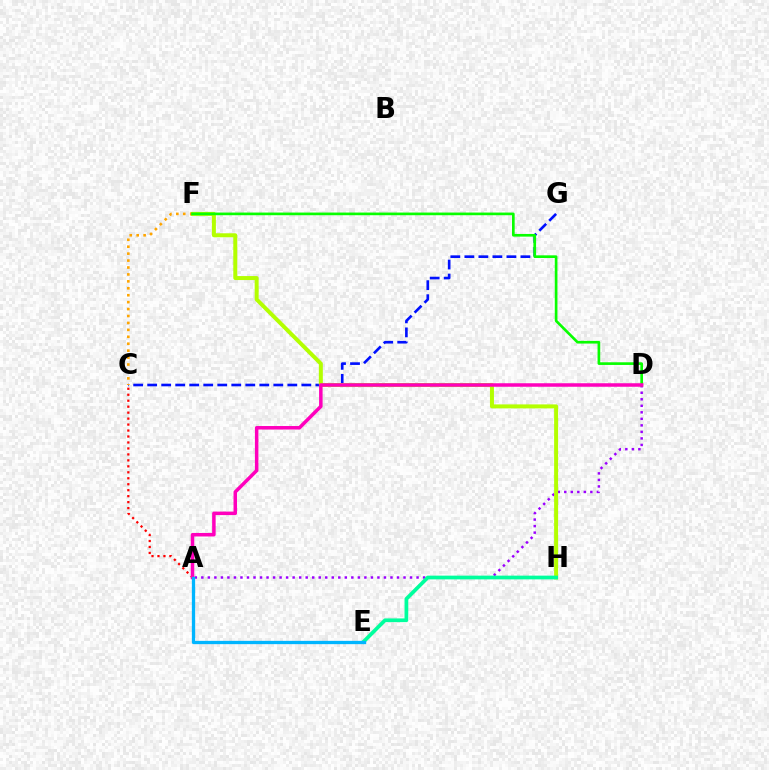{('A', 'C'): [{'color': '#ff0000', 'line_style': 'dotted', 'thickness': 1.62}], ('A', 'D'): [{'color': '#9b00ff', 'line_style': 'dotted', 'thickness': 1.77}, {'color': '#ff00bd', 'line_style': 'solid', 'thickness': 2.52}], ('C', 'G'): [{'color': '#0010ff', 'line_style': 'dashed', 'thickness': 1.9}], ('F', 'H'): [{'color': '#b3ff00', 'line_style': 'solid', 'thickness': 2.87}], ('C', 'F'): [{'color': '#ffa500', 'line_style': 'dotted', 'thickness': 1.88}], ('E', 'H'): [{'color': '#00ff9d', 'line_style': 'solid', 'thickness': 2.68}], ('D', 'F'): [{'color': '#08ff00', 'line_style': 'solid', 'thickness': 1.92}], ('A', 'E'): [{'color': '#00b5ff', 'line_style': 'solid', 'thickness': 2.37}]}